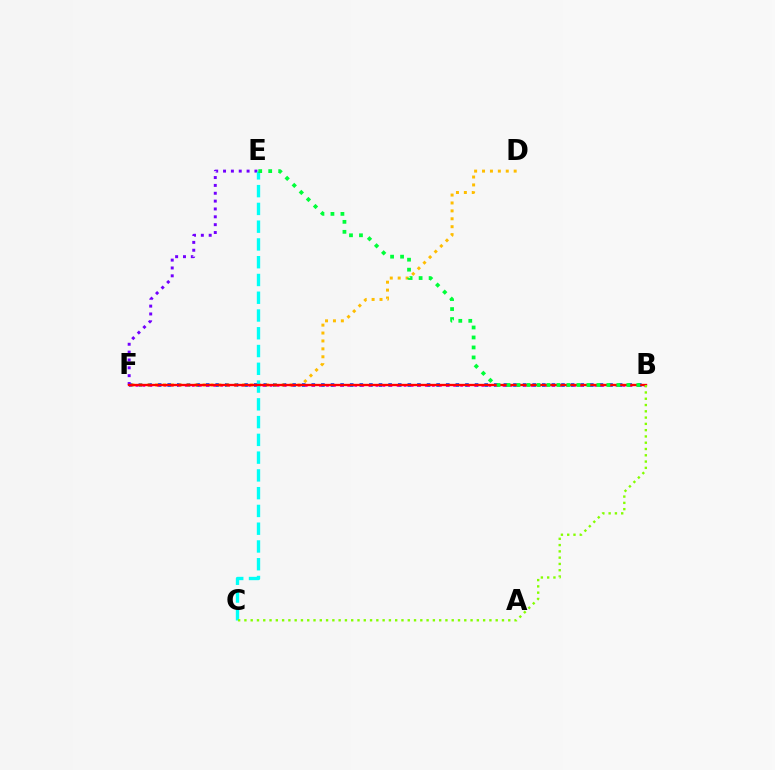{('B', 'F'): [{'color': '#004bff', 'line_style': 'dotted', 'thickness': 2.61}, {'color': '#ff00cf', 'line_style': 'dotted', 'thickness': 1.92}, {'color': '#ff0000', 'line_style': 'solid', 'thickness': 1.68}], ('D', 'F'): [{'color': '#ffbd00', 'line_style': 'dotted', 'thickness': 2.15}], ('E', 'F'): [{'color': '#7200ff', 'line_style': 'dotted', 'thickness': 2.13}], ('C', 'E'): [{'color': '#00fff6', 'line_style': 'dashed', 'thickness': 2.41}], ('B', 'C'): [{'color': '#84ff00', 'line_style': 'dotted', 'thickness': 1.71}], ('B', 'E'): [{'color': '#00ff39', 'line_style': 'dotted', 'thickness': 2.71}]}